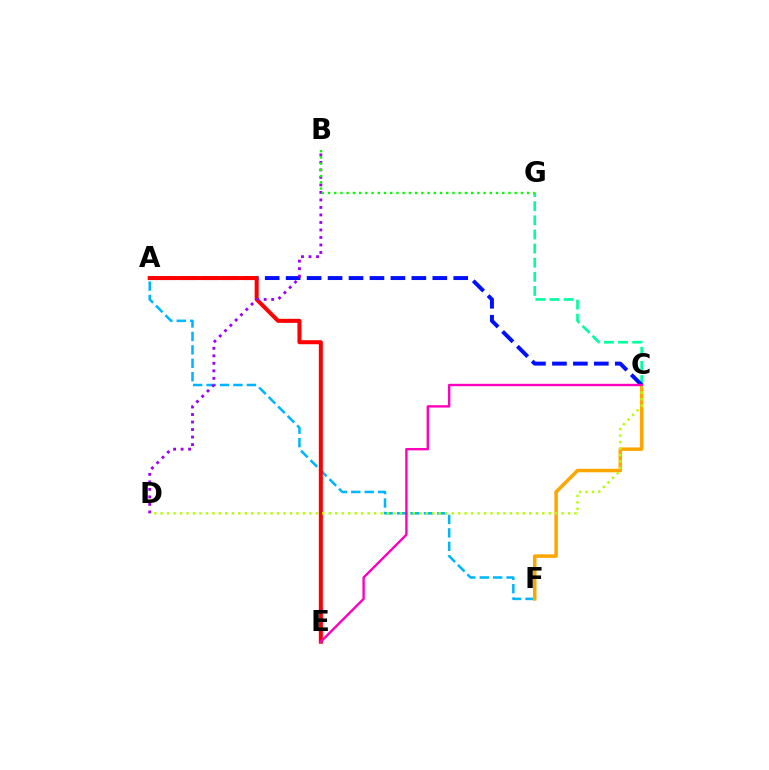{('A', 'F'): [{'color': '#00b5ff', 'line_style': 'dashed', 'thickness': 1.82}], ('C', 'F'): [{'color': '#ffa500', 'line_style': 'solid', 'thickness': 2.52}], ('C', 'G'): [{'color': '#00ff9d', 'line_style': 'dashed', 'thickness': 1.92}], ('A', 'C'): [{'color': '#0010ff', 'line_style': 'dashed', 'thickness': 2.85}], ('A', 'E'): [{'color': '#ff0000', 'line_style': 'solid', 'thickness': 2.89}], ('C', 'D'): [{'color': '#b3ff00', 'line_style': 'dotted', 'thickness': 1.76}], ('C', 'E'): [{'color': '#ff00bd', 'line_style': 'solid', 'thickness': 1.71}], ('B', 'D'): [{'color': '#9b00ff', 'line_style': 'dotted', 'thickness': 2.04}], ('B', 'G'): [{'color': '#08ff00', 'line_style': 'dotted', 'thickness': 1.69}]}